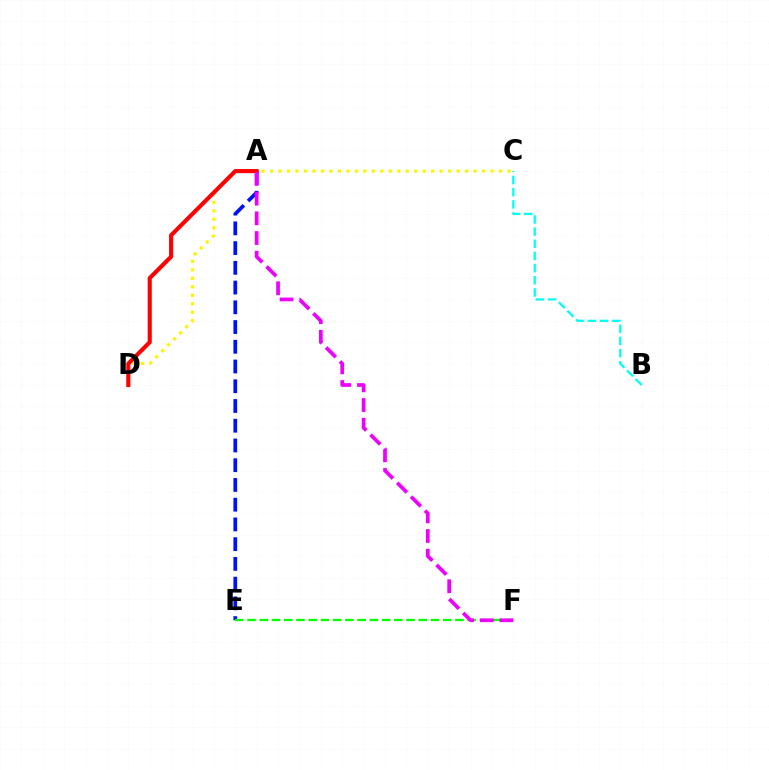{('A', 'E'): [{'color': '#0010ff', 'line_style': 'dashed', 'thickness': 2.68}], ('C', 'D'): [{'color': '#fcf500', 'line_style': 'dotted', 'thickness': 2.3}], ('B', 'C'): [{'color': '#00fff6', 'line_style': 'dashed', 'thickness': 1.65}], ('A', 'D'): [{'color': '#ff0000', 'line_style': 'solid', 'thickness': 2.95}], ('E', 'F'): [{'color': '#08ff00', 'line_style': 'dashed', 'thickness': 1.66}], ('A', 'F'): [{'color': '#ee00ff', 'line_style': 'dashed', 'thickness': 2.68}]}